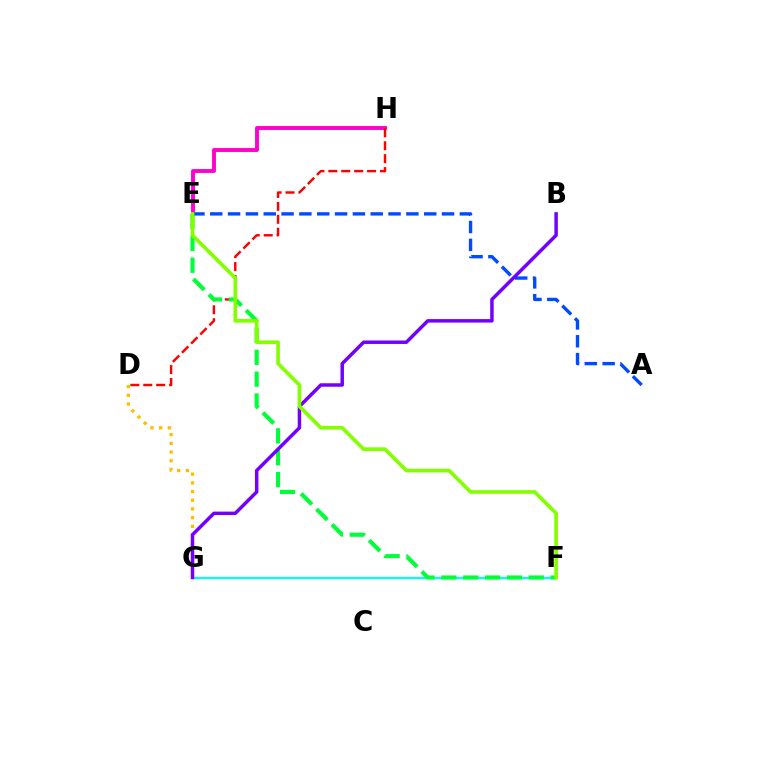{('E', 'H'): [{'color': '#ff00cf', 'line_style': 'solid', 'thickness': 2.81}], ('D', 'G'): [{'color': '#ffbd00', 'line_style': 'dotted', 'thickness': 2.36}], ('F', 'G'): [{'color': '#00fff6', 'line_style': 'solid', 'thickness': 1.54}], ('D', 'H'): [{'color': '#ff0000', 'line_style': 'dashed', 'thickness': 1.76}], ('A', 'E'): [{'color': '#004bff', 'line_style': 'dashed', 'thickness': 2.42}], ('E', 'F'): [{'color': '#00ff39', 'line_style': 'dashed', 'thickness': 2.97}, {'color': '#84ff00', 'line_style': 'solid', 'thickness': 2.63}], ('B', 'G'): [{'color': '#7200ff', 'line_style': 'solid', 'thickness': 2.5}]}